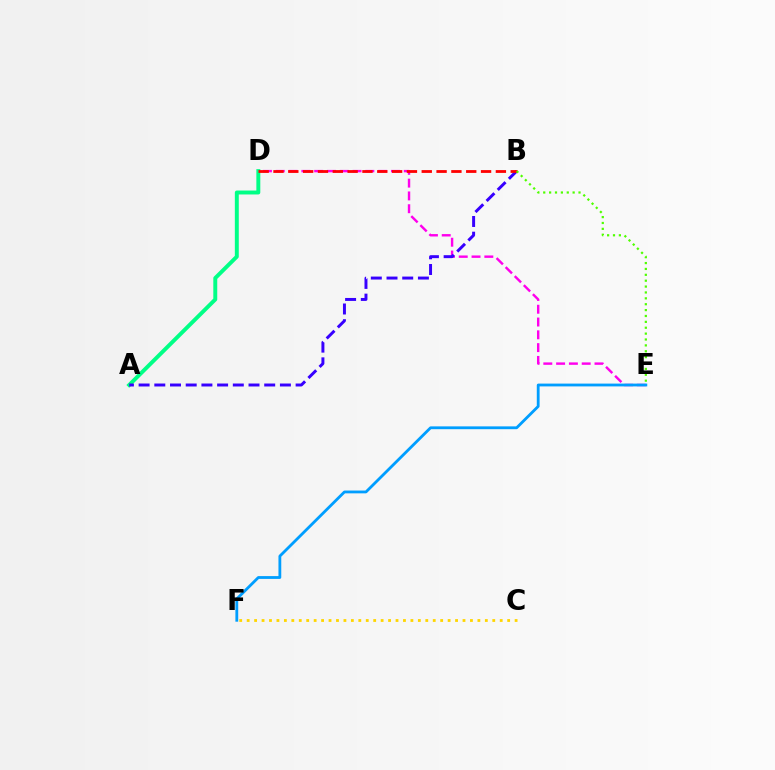{('D', 'E'): [{'color': '#ff00ed', 'line_style': 'dashed', 'thickness': 1.74}], ('A', 'D'): [{'color': '#00ff86', 'line_style': 'solid', 'thickness': 2.83}], ('C', 'F'): [{'color': '#ffd500', 'line_style': 'dotted', 'thickness': 2.02}], ('E', 'F'): [{'color': '#009eff', 'line_style': 'solid', 'thickness': 2.02}], ('A', 'B'): [{'color': '#3700ff', 'line_style': 'dashed', 'thickness': 2.13}], ('B', 'D'): [{'color': '#ff0000', 'line_style': 'dashed', 'thickness': 2.01}], ('B', 'E'): [{'color': '#4fff00', 'line_style': 'dotted', 'thickness': 1.6}]}